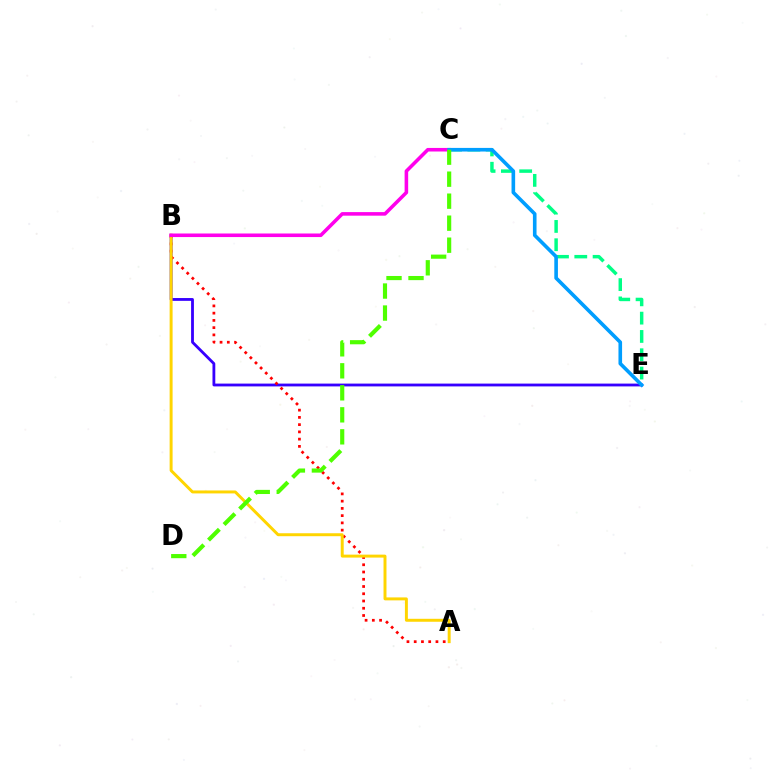{('B', 'E'): [{'color': '#3700ff', 'line_style': 'solid', 'thickness': 2.02}], ('A', 'B'): [{'color': '#ff0000', 'line_style': 'dotted', 'thickness': 1.97}, {'color': '#ffd500', 'line_style': 'solid', 'thickness': 2.13}], ('C', 'E'): [{'color': '#00ff86', 'line_style': 'dashed', 'thickness': 2.49}, {'color': '#009eff', 'line_style': 'solid', 'thickness': 2.61}], ('B', 'C'): [{'color': '#ff00ed', 'line_style': 'solid', 'thickness': 2.57}], ('C', 'D'): [{'color': '#4fff00', 'line_style': 'dashed', 'thickness': 2.99}]}